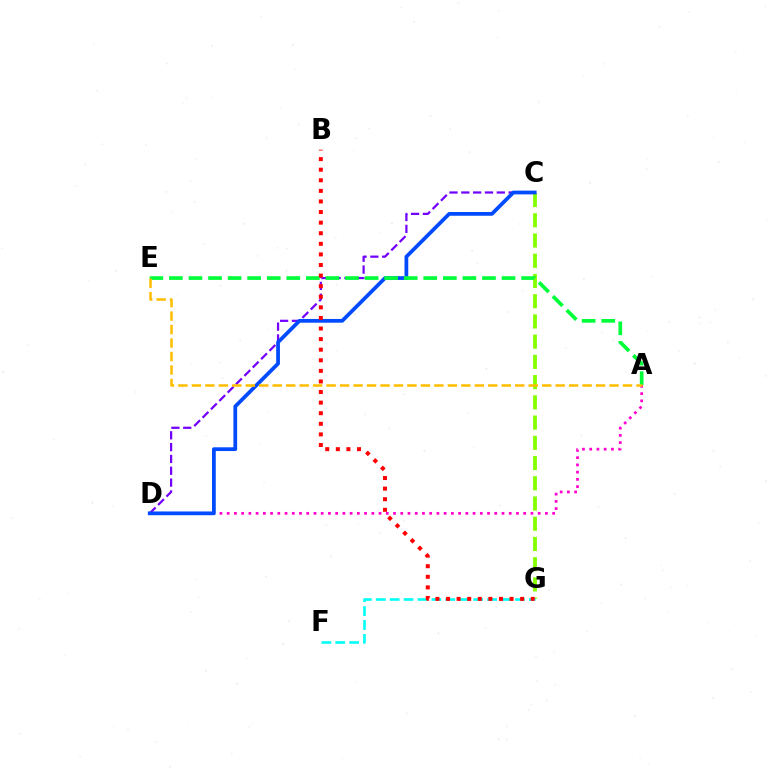{('A', 'D'): [{'color': '#ff00cf', 'line_style': 'dotted', 'thickness': 1.96}], ('C', 'D'): [{'color': '#7200ff', 'line_style': 'dashed', 'thickness': 1.61}, {'color': '#004bff', 'line_style': 'solid', 'thickness': 2.7}], ('C', 'G'): [{'color': '#84ff00', 'line_style': 'dashed', 'thickness': 2.75}], ('A', 'E'): [{'color': '#00ff39', 'line_style': 'dashed', 'thickness': 2.66}, {'color': '#ffbd00', 'line_style': 'dashed', 'thickness': 1.83}], ('F', 'G'): [{'color': '#00fff6', 'line_style': 'dashed', 'thickness': 1.89}], ('B', 'G'): [{'color': '#ff0000', 'line_style': 'dotted', 'thickness': 2.88}]}